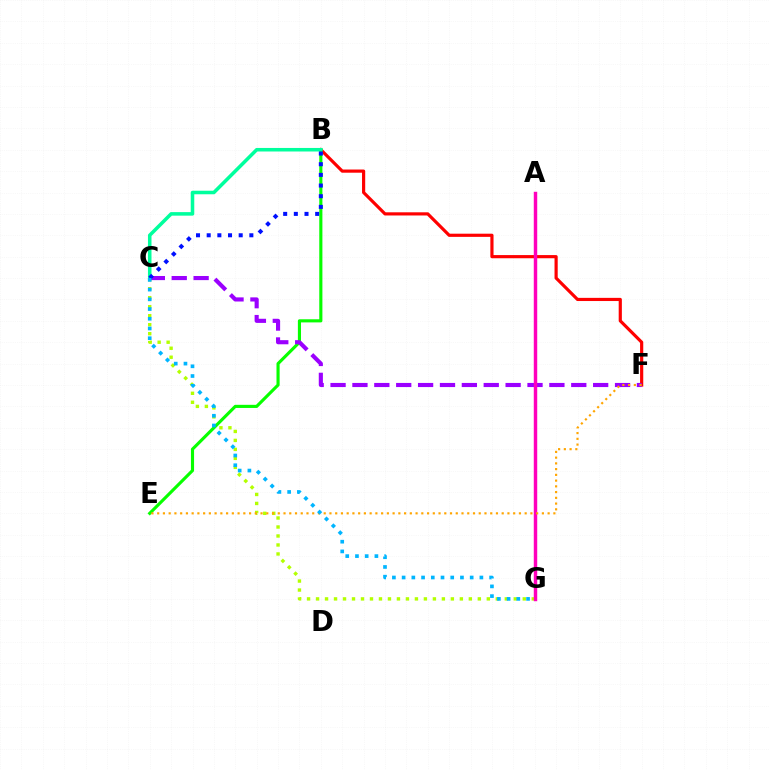{('B', 'F'): [{'color': '#ff0000', 'line_style': 'solid', 'thickness': 2.28}], ('C', 'G'): [{'color': '#b3ff00', 'line_style': 'dotted', 'thickness': 2.44}, {'color': '#00b5ff', 'line_style': 'dotted', 'thickness': 2.64}], ('B', 'E'): [{'color': '#08ff00', 'line_style': 'solid', 'thickness': 2.25}], ('B', 'C'): [{'color': '#00ff9d', 'line_style': 'solid', 'thickness': 2.55}, {'color': '#0010ff', 'line_style': 'dotted', 'thickness': 2.9}], ('C', 'F'): [{'color': '#9b00ff', 'line_style': 'dashed', 'thickness': 2.97}], ('A', 'G'): [{'color': '#ff00bd', 'line_style': 'solid', 'thickness': 2.48}], ('E', 'F'): [{'color': '#ffa500', 'line_style': 'dotted', 'thickness': 1.56}]}